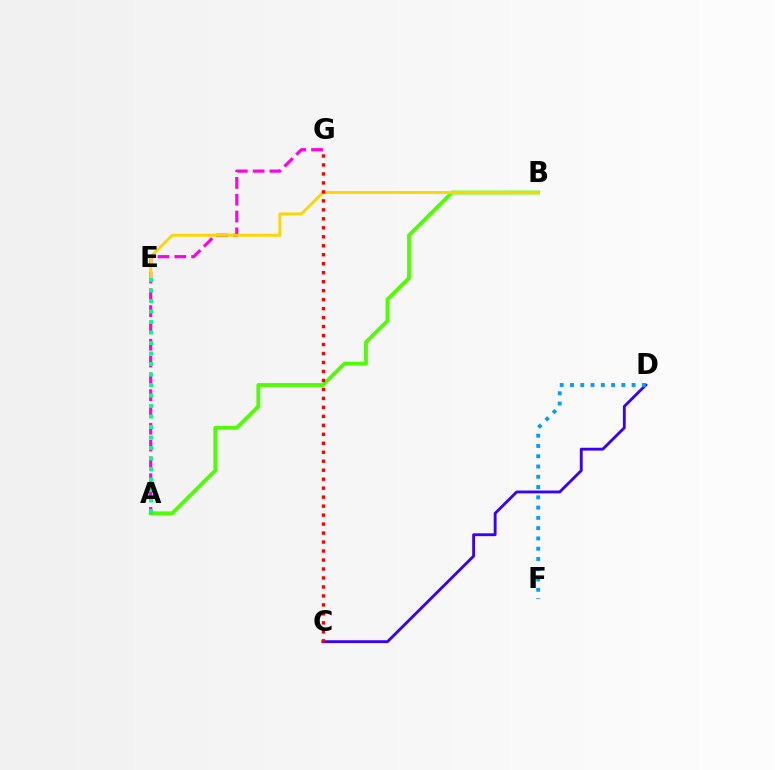{('A', 'B'): [{'color': '#4fff00', 'line_style': 'solid', 'thickness': 2.76}], ('C', 'D'): [{'color': '#3700ff', 'line_style': 'solid', 'thickness': 2.05}], ('A', 'G'): [{'color': '#ff00ed', 'line_style': 'dashed', 'thickness': 2.28}], ('B', 'E'): [{'color': '#ffd500', 'line_style': 'solid', 'thickness': 2.07}], ('D', 'F'): [{'color': '#009eff', 'line_style': 'dotted', 'thickness': 2.79}], ('A', 'E'): [{'color': '#00ff86', 'line_style': 'dotted', 'thickness': 2.85}], ('C', 'G'): [{'color': '#ff0000', 'line_style': 'dotted', 'thickness': 2.44}]}